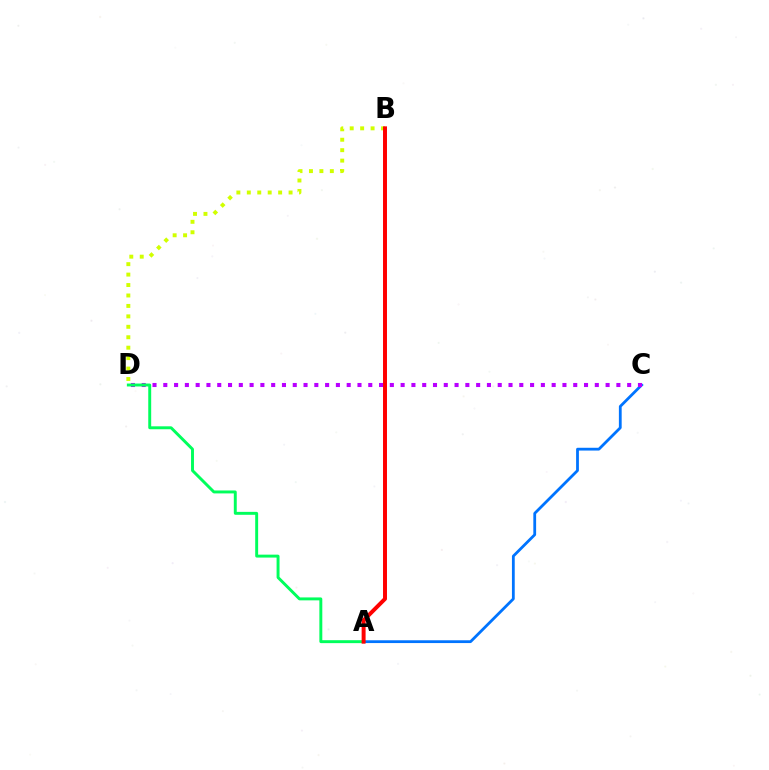{('A', 'C'): [{'color': '#0074ff', 'line_style': 'solid', 'thickness': 2.01}], ('C', 'D'): [{'color': '#b900ff', 'line_style': 'dotted', 'thickness': 2.93}], ('B', 'D'): [{'color': '#d1ff00', 'line_style': 'dotted', 'thickness': 2.84}], ('A', 'D'): [{'color': '#00ff5c', 'line_style': 'solid', 'thickness': 2.11}], ('A', 'B'): [{'color': '#ff0000', 'line_style': 'solid', 'thickness': 2.85}]}